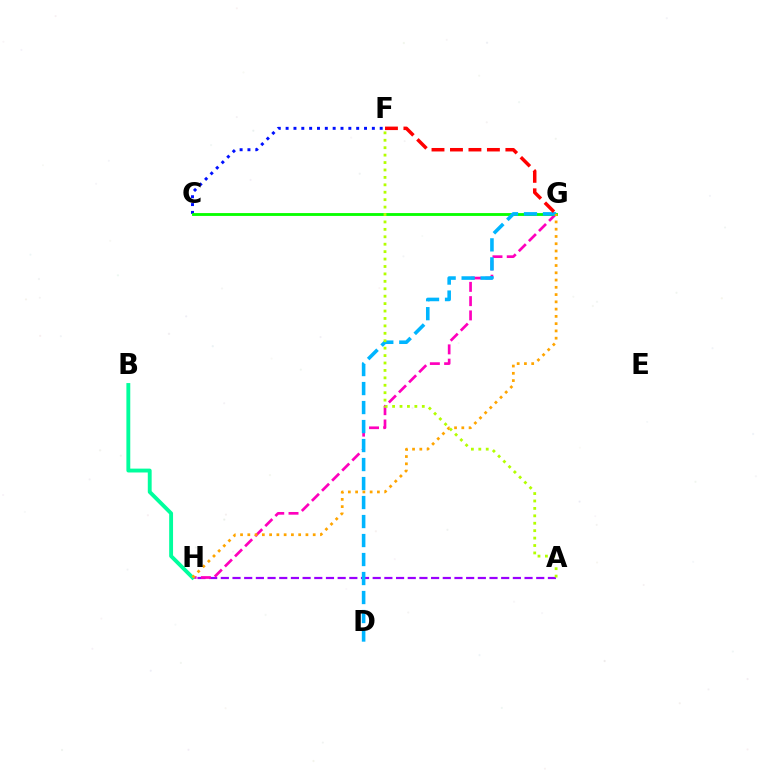{('A', 'H'): [{'color': '#9b00ff', 'line_style': 'dashed', 'thickness': 1.59}], ('G', 'H'): [{'color': '#ff00bd', 'line_style': 'dashed', 'thickness': 1.94}, {'color': '#ffa500', 'line_style': 'dotted', 'thickness': 1.97}], ('C', 'F'): [{'color': '#0010ff', 'line_style': 'dotted', 'thickness': 2.13}], ('C', 'G'): [{'color': '#08ff00', 'line_style': 'solid', 'thickness': 2.05}], ('D', 'G'): [{'color': '#00b5ff', 'line_style': 'dashed', 'thickness': 2.58}], ('B', 'H'): [{'color': '#00ff9d', 'line_style': 'solid', 'thickness': 2.78}], ('A', 'F'): [{'color': '#b3ff00', 'line_style': 'dotted', 'thickness': 2.02}], ('F', 'G'): [{'color': '#ff0000', 'line_style': 'dashed', 'thickness': 2.51}]}